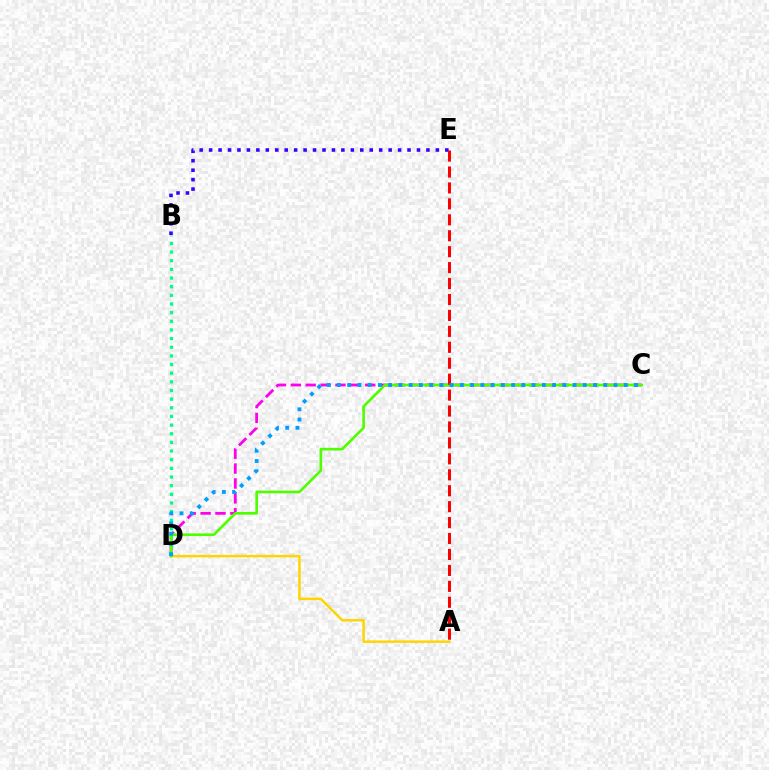{('C', 'D'): [{'color': '#ff00ed', 'line_style': 'dashed', 'thickness': 2.02}, {'color': '#4fff00', 'line_style': 'solid', 'thickness': 1.92}, {'color': '#009eff', 'line_style': 'dotted', 'thickness': 2.78}], ('B', 'D'): [{'color': '#00ff86', 'line_style': 'dotted', 'thickness': 2.35}], ('B', 'E'): [{'color': '#3700ff', 'line_style': 'dotted', 'thickness': 2.57}], ('A', 'D'): [{'color': '#ffd500', 'line_style': 'solid', 'thickness': 1.78}], ('A', 'E'): [{'color': '#ff0000', 'line_style': 'dashed', 'thickness': 2.16}]}